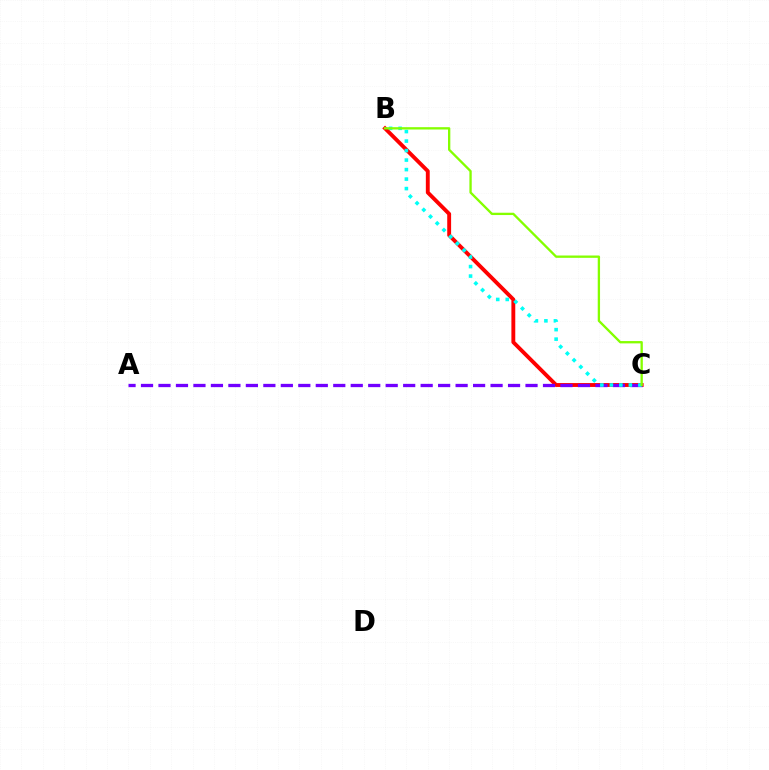{('B', 'C'): [{'color': '#ff0000', 'line_style': 'solid', 'thickness': 2.79}, {'color': '#00fff6', 'line_style': 'dotted', 'thickness': 2.58}, {'color': '#84ff00', 'line_style': 'solid', 'thickness': 1.67}], ('A', 'C'): [{'color': '#7200ff', 'line_style': 'dashed', 'thickness': 2.37}]}